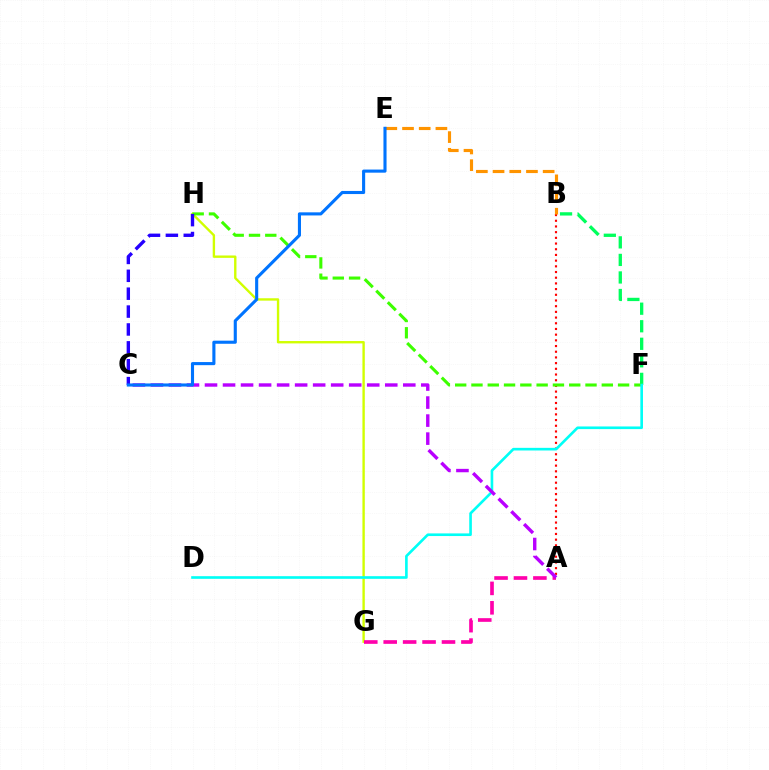{('B', 'F'): [{'color': '#00ff5c', 'line_style': 'dashed', 'thickness': 2.38}], ('G', 'H'): [{'color': '#d1ff00', 'line_style': 'solid', 'thickness': 1.71}], ('A', 'B'): [{'color': '#ff0000', 'line_style': 'dotted', 'thickness': 1.55}], ('B', 'E'): [{'color': '#ff9400', 'line_style': 'dashed', 'thickness': 2.27}], ('F', 'H'): [{'color': '#3dff00', 'line_style': 'dashed', 'thickness': 2.21}], ('C', 'H'): [{'color': '#2500ff', 'line_style': 'dashed', 'thickness': 2.43}], ('A', 'G'): [{'color': '#ff00ac', 'line_style': 'dashed', 'thickness': 2.64}], ('D', 'F'): [{'color': '#00fff6', 'line_style': 'solid', 'thickness': 1.9}], ('A', 'C'): [{'color': '#b900ff', 'line_style': 'dashed', 'thickness': 2.45}], ('C', 'E'): [{'color': '#0074ff', 'line_style': 'solid', 'thickness': 2.23}]}